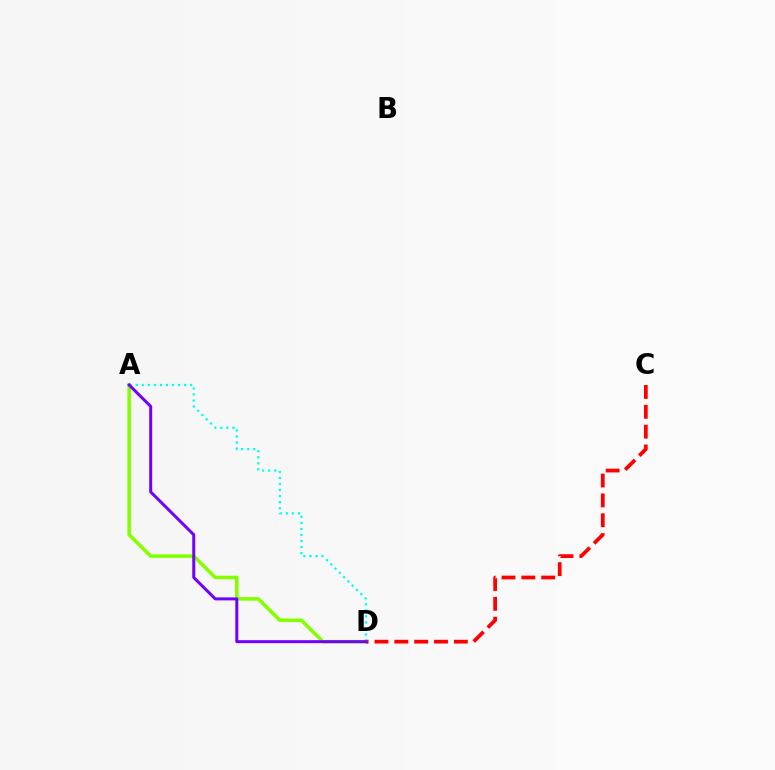{('A', 'D'): [{'color': '#84ff00', 'line_style': 'solid', 'thickness': 2.56}, {'color': '#00fff6', 'line_style': 'dotted', 'thickness': 1.64}, {'color': '#7200ff', 'line_style': 'solid', 'thickness': 2.16}], ('C', 'D'): [{'color': '#ff0000', 'line_style': 'dashed', 'thickness': 2.7}]}